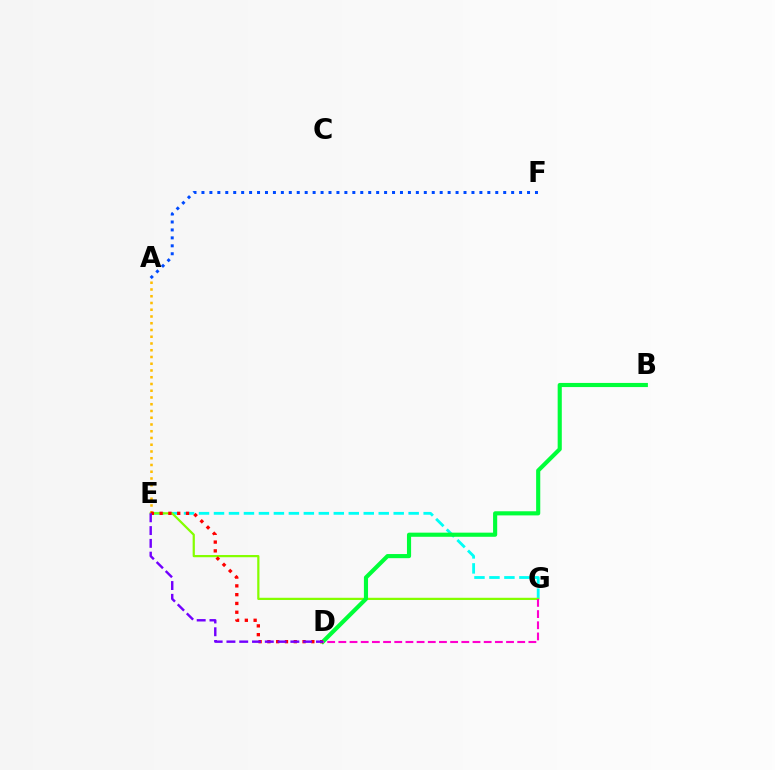{('E', 'G'): [{'color': '#00fff6', 'line_style': 'dashed', 'thickness': 2.03}, {'color': '#84ff00', 'line_style': 'solid', 'thickness': 1.6}], ('A', 'E'): [{'color': '#ffbd00', 'line_style': 'dotted', 'thickness': 1.83}], ('B', 'D'): [{'color': '#00ff39', 'line_style': 'solid', 'thickness': 2.97}], ('D', 'E'): [{'color': '#ff0000', 'line_style': 'dotted', 'thickness': 2.39}, {'color': '#7200ff', 'line_style': 'dashed', 'thickness': 1.74}], ('A', 'F'): [{'color': '#004bff', 'line_style': 'dotted', 'thickness': 2.16}], ('D', 'G'): [{'color': '#ff00cf', 'line_style': 'dashed', 'thickness': 1.52}]}